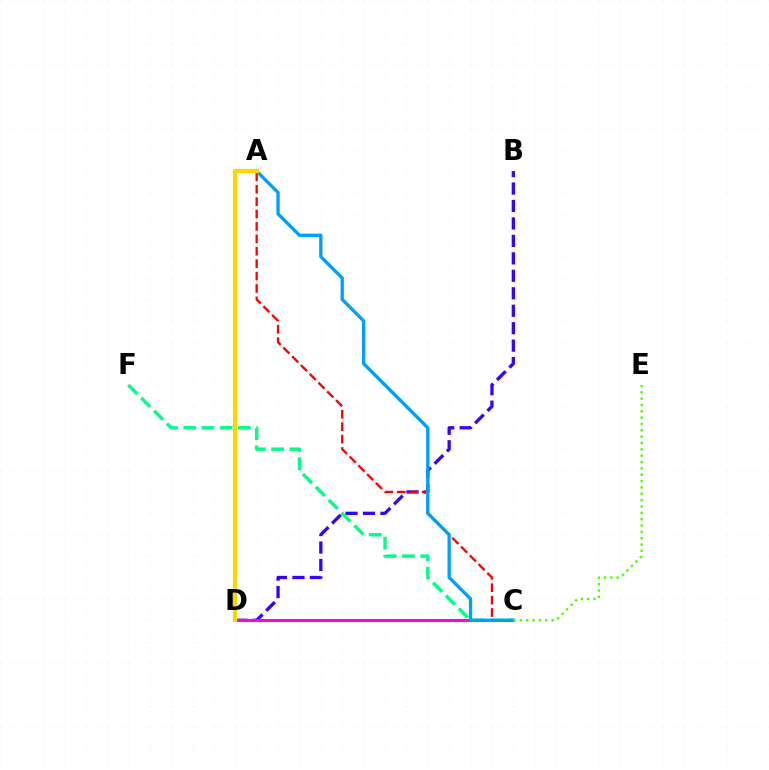{('B', 'D'): [{'color': '#3700ff', 'line_style': 'dashed', 'thickness': 2.37}], ('A', 'C'): [{'color': '#ff0000', 'line_style': 'dashed', 'thickness': 1.69}, {'color': '#009eff', 'line_style': 'solid', 'thickness': 2.38}], ('C', 'F'): [{'color': '#00ff86', 'line_style': 'dashed', 'thickness': 2.47}], ('C', 'D'): [{'color': '#ff00ed', 'line_style': 'solid', 'thickness': 2.18}], ('C', 'E'): [{'color': '#4fff00', 'line_style': 'dotted', 'thickness': 1.72}], ('A', 'D'): [{'color': '#ffd500', 'line_style': 'solid', 'thickness': 2.99}]}